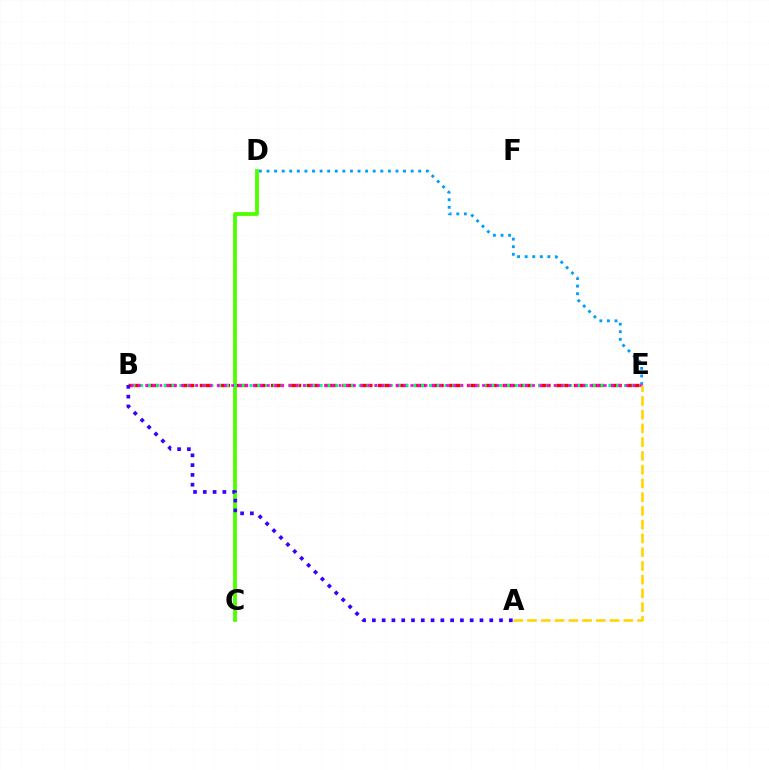{('D', 'E'): [{'color': '#009eff', 'line_style': 'dotted', 'thickness': 2.06}], ('B', 'E'): [{'color': '#ff0000', 'line_style': 'dashed', 'thickness': 2.42}, {'color': '#00ff86', 'line_style': 'dotted', 'thickness': 2.12}, {'color': '#ff00ed', 'line_style': 'dotted', 'thickness': 1.95}], ('C', 'D'): [{'color': '#4fff00', 'line_style': 'solid', 'thickness': 2.76}], ('A', 'B'): [{'color': '#3700ff', 'line_style': 'dotted', 'thickness': 2.66}], ('A', 'E'): [{'color': '#ffd500', 'line_style': 'dashed', 'thickness': 1.87}]}